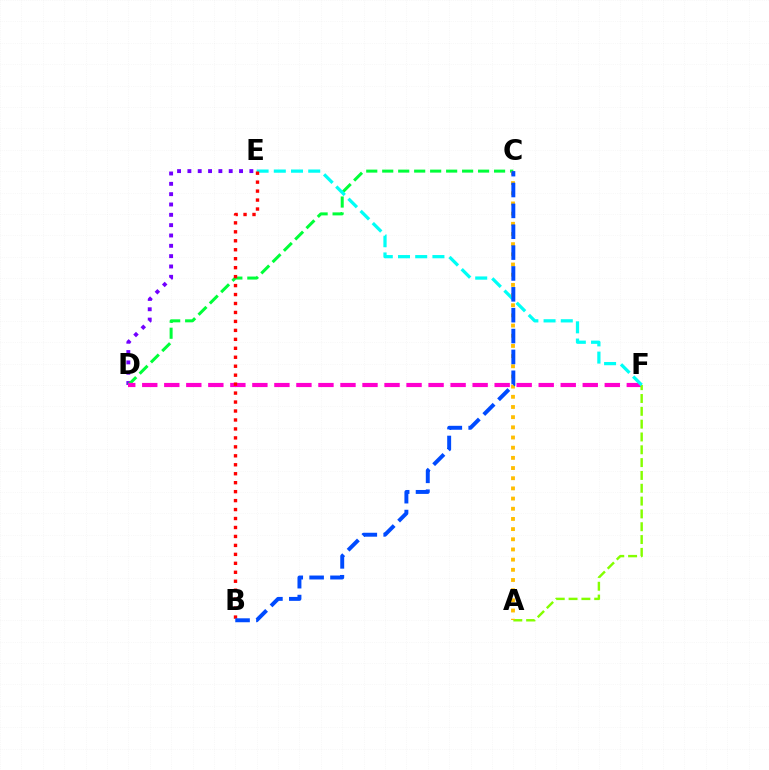{('D', 'E'): [{'color': '#7200ff', 'line_style': 'dotted', 'thickness': 2.81}], ('C', 'D'): [{'color': '#00ff39', 'line_style': 'dashed', 'thickness': 2.17}], ('D', 'F'): [{'color': '#ff00cf', 'line_style': 'dashed', 'thickness': 2.99}], ('A', 'F'): [{'color': '#84ff00', 'line_style': 'dashed', 'thickness': 1.74}], ('E', 'F'): [{'color': '#00fff6', 'line_style': 'dashed', 'thickness': 2.34}], ('A', 'C'): [{'color': '#ffbd00', 'line_style': 'dotted', 'thickness': 2.77}], ('B', 'E'): [{'color': '#ff0000', 'line_style': 'dotted', 'thickness': 2.43}], ('B', 'C'): [{'color': '#004bff', 'line_style': 'dashed', 'thickness': 2.83}]}